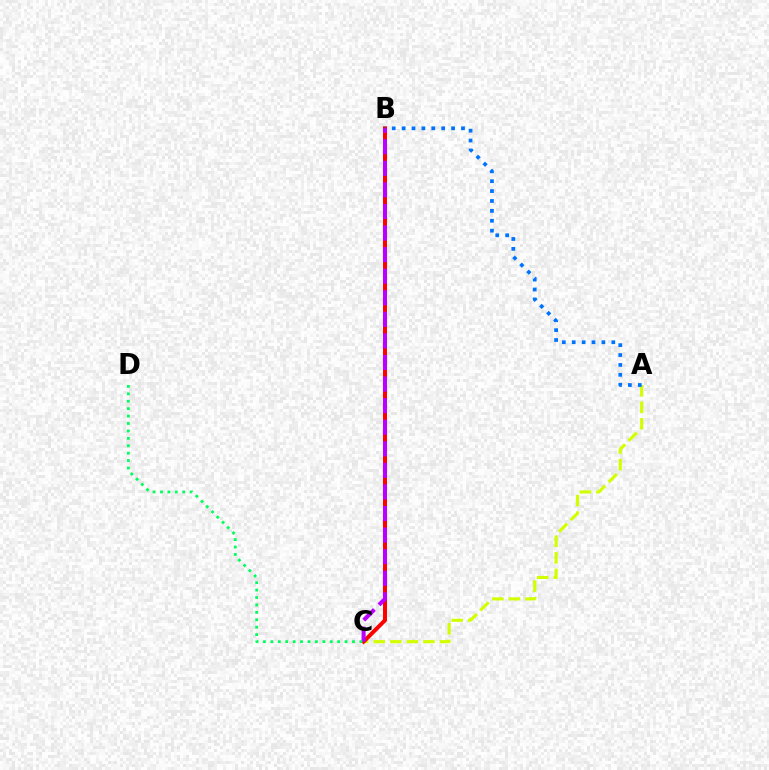{('A', 'C'): [{'color': '#d1ff00', 'line_style': 'dashed', 'thickness': 2.25}], ('B', 'C'): [{'color': '#ff0000', 'line_style': 'solid', 'thickness': 2.87}, {'color': '#b900ff', 'line_style': 'dashed', 'thickness': 2.93}], ('A', 'B'): [{'color': '#0074ff', 'line_style': 'dotted', 'thickness': 2.69}], ('C', 'D'): [{'color': '#00ff5c', 'line_style': 'dotted', 'thickness': 2.02}]}